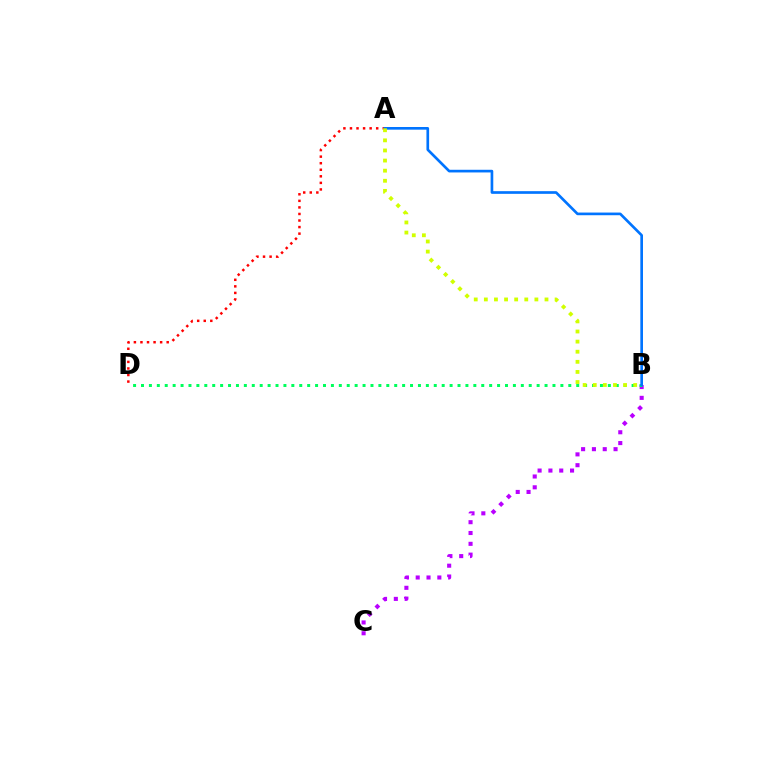{('A', 'D'): [{'color': '#ff0000', 'line_style': 'dotted', 'thickness': 1.78}], ('B', 'C'): [{'color': '#b900ff', 'line_style': 'dotted', 'thickness': 2.94}], ('B', 'D'): [{'color': '#00ff5c', 'line_style': 'dotted', 'thickness': 2.15}], ('A', 'B'): [{'color': '#0074ff', 'line_style': 'solid', 'thickness': 1.92}, {'color': '#d1ff00', 'line_style': 'dotted', 'thickness': 2.75}]}